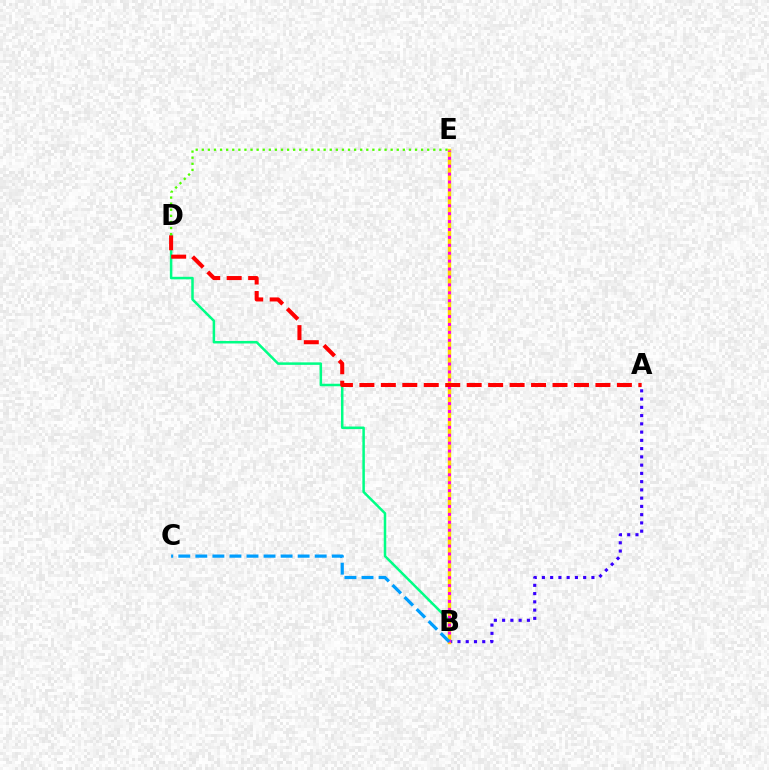{('A', 'B'): [{'color': '#3700ff', 'line_style': 'dotted', 'thickness': 2.24}], ('B', 'D'): [{'color': '#00ff86', 'line_style': 'solid', 'thickness': 1.8}], ('B', 'E'): [{'color': '#ffd500', 'line_style': 'solid', 'thickness': 2.48}, {'color': '#ff00ed', 'line_style': 'dotted', 'thickness': 2.15}], ('A', 'D'): [{'color': '#ff0000', 'line_style': 'dashed', 'thickness': 2.92}], ('B', 'C'): [{'color': '#009eff', 'line_style': 'dashed', 'thickness': 2.32}], ('D', 'E'): [{'color': '#4fff00', 'line_style': 'dotted', 'thickness': 1.66}]}